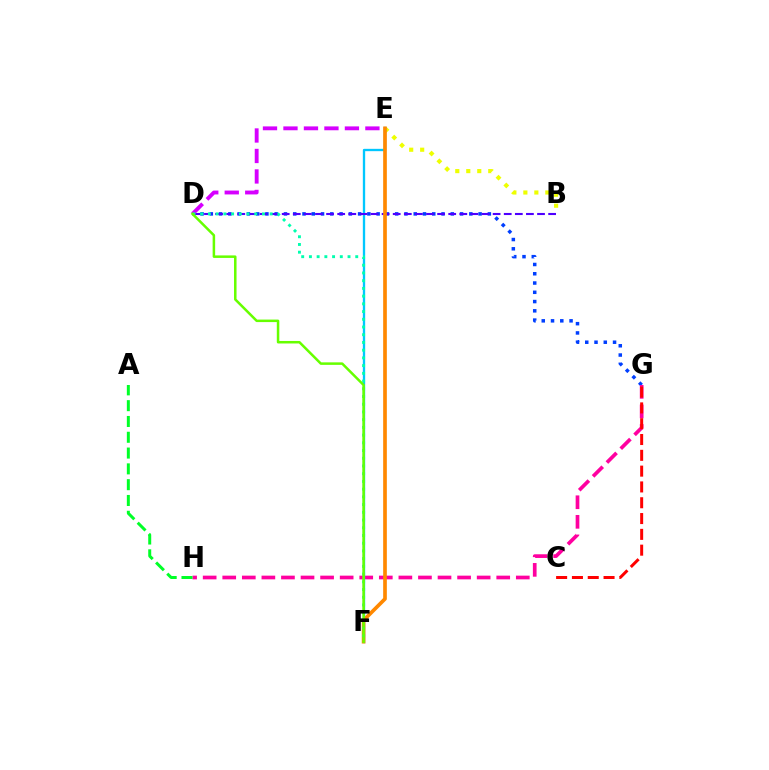{('B', 'E'): [{'color': '#eeff00', 'line_style': 'dotted', 'thickness': 2.99}], ('D', 'G'): [{'color': '#003fff', 'line_style': 'dotted', 'thickness': 2.52}], ('G', 'H'): [{'color': '#ff00a0', 'line_style': 'dashed', 'thickness': 2.66}], ('A', 'H'): [{'color': '#00ff27', 'line_style': 'dashed', 'thickness': 2.15}], ('C', 'G'): [{'color': '#ff0000', 'line_style': 'dashed', 'thickness': 2.15}], ('E', 'F'): [{'color': '#00c7ff', 'line_style': 'solid', 'thickness': 1.68}, {'color': '#ff8800', 'line_style': 'solid', 'thickness': 2.65}], ('B', 'D'): [{'color': '#4f00ff', 'line_style': 'dashed', 'thickness': 1.51}], ('D', 'E'): [{'color': '#d600ff', 'line_style': 'dashed', 'thickness': 2.78}], ('D', 'F'): [{'color': '#00ffaf', 'line_style': 'dotted', 'thickness': 2.1}, {'color': '#66ff00', 'line_style': 'solid', 'thickness': 1.81}]}